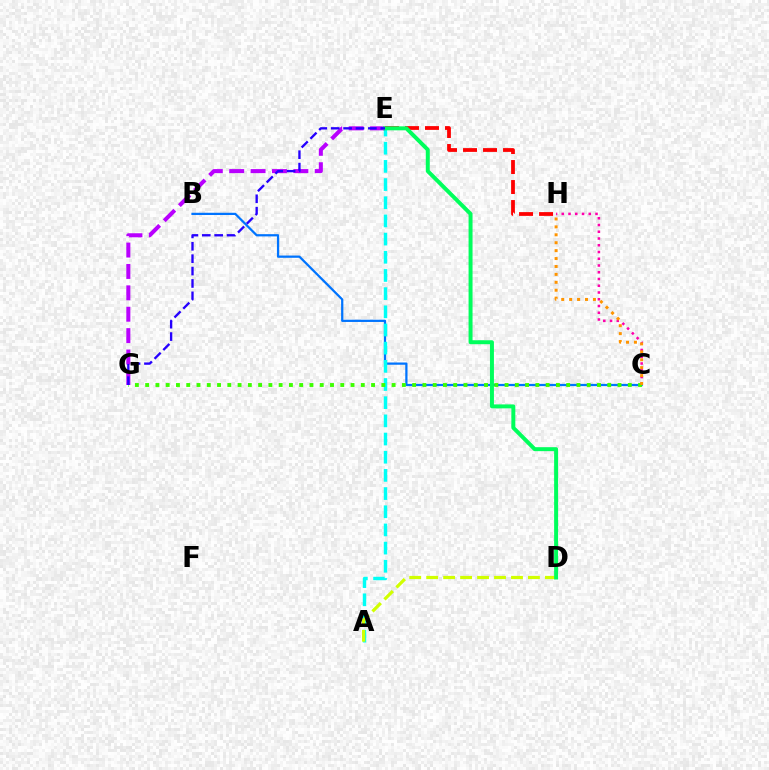{('B', 'C'): [{'color': '#0074ff', 'line_style': 'solid', 'thickness': 1.62}], ('A', 'E'): [{'color': '#00fff6', 'line_style': 'dashed', 'thickness': 2.47}], ('E', 'G'): [{'color': '#b900ff', 'line_style': 'dashed', 'thickness': 2.91}, {'color': '#2500ff', 'line_style': 'dashed', 'thickness': 1.68}], ('E', 'H'): [{'color': '#ff0000', 'line_style': 'dashed', 'thickness': 2.72}], ('C', 'H'): [{'color': '#ff00ac', 'line_style': 'dotted', 'thickness': 1.83}, {'color': '#ff9400', 'line_style': 'dotted', 'thickness': 2.15}], ('A', 'D'): [{'color': '#d1ff00', 'line_style': 'dashed', 'thickness': 2.3}], ('C', 'G'): [{'color': '#3dff00', 'line_style': 'dotted', 'thickness': 2.79}], ('D', 'E'): [{'color': '#00ff5c', 'line_style': 'solid', 'thickness': 2.86}]}